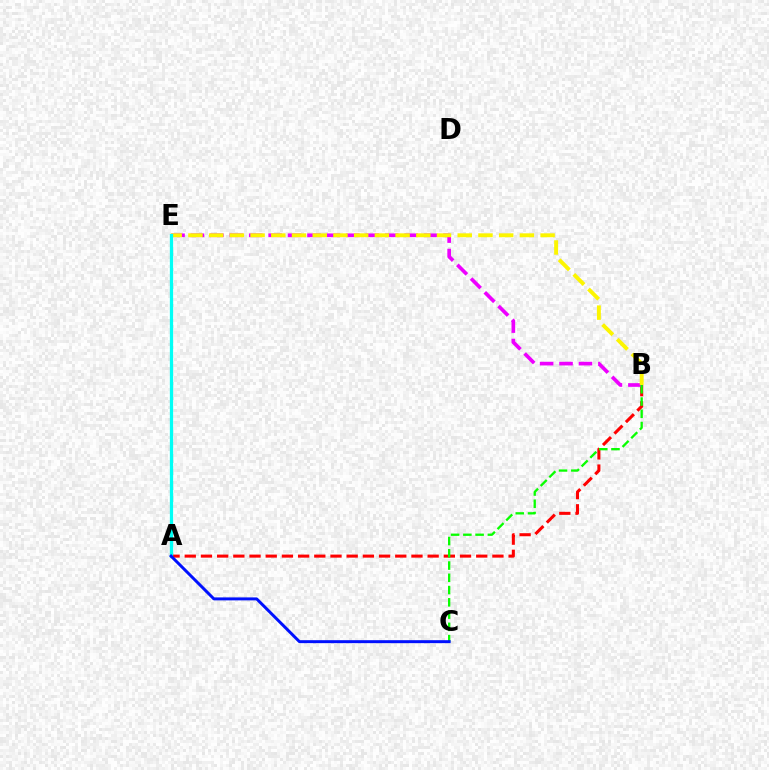{('A', 'B'): [{'color': '#ff0000', 'line_style': 'dashed', 'thickness': 2.2}], ('B', 'E'): [{'color': '#ee00ff', 'line_style': 'dashed', 'thickness': 2.64}, {'color': '#fcf500', 'line_style': 'dashed', 'thickness': 2.81}], ('B', 'C'): [{'color': '#08ff00', 'line_style': 'dashed', 'thickness': 1.67}], ('A', 'E'): [{'color': '#00fff6', 'line_style': 'solid', 'thickness': 2.36}], ('A', 'C'): [{'color': '#0010ff', 'line_style': 'solid', 'thickness': 2.14}]}